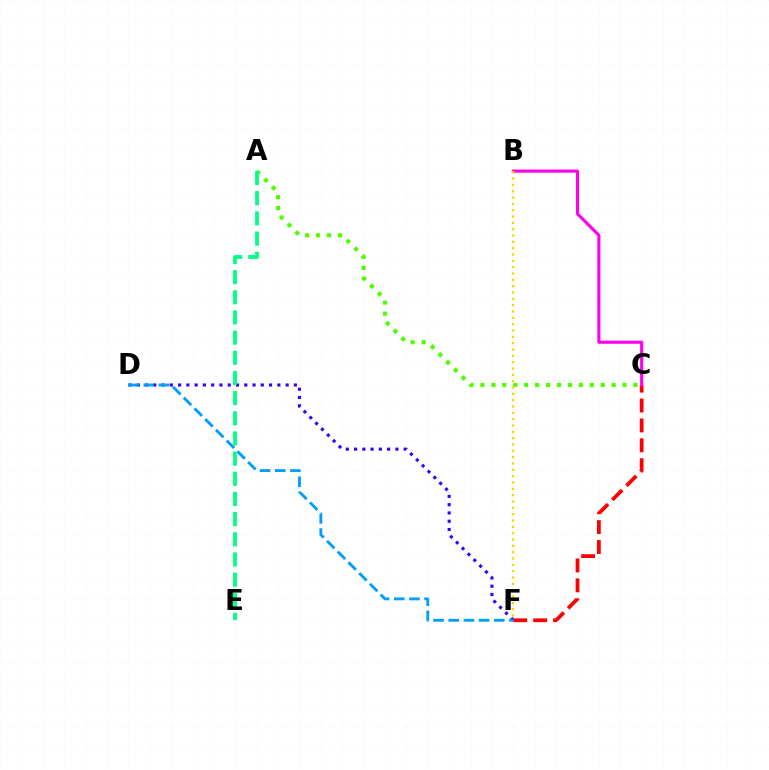{('C', 'F'): [{'color': '#ff0000', 'line_style': 'dashed', 'thickness': 2.7}], ('A', 'C'): [{'color': '#4fff00', 'line_style': 'dotted', 'thickness': 2.97}], ('D', 'F'): [{'color': '#3700ff', 'line_style': 'dotted', 'thickness': 2.25}, {'color': '#009eff', 'line_style': 'dashed', 'thickness': 2.06}], ('B', 'C'): [{'color': '#ff00ed', 'line_style': 'solid', 'thickness': 2.24}], ('B', 'F'): [{'color': '#ffd500', 'line_style': 'dotted', 'thickness': 1.72}], ('A', 'E'): [{'color': '#00ff86', 'line_style': 'dashed', 'thickness': 2.74}]}